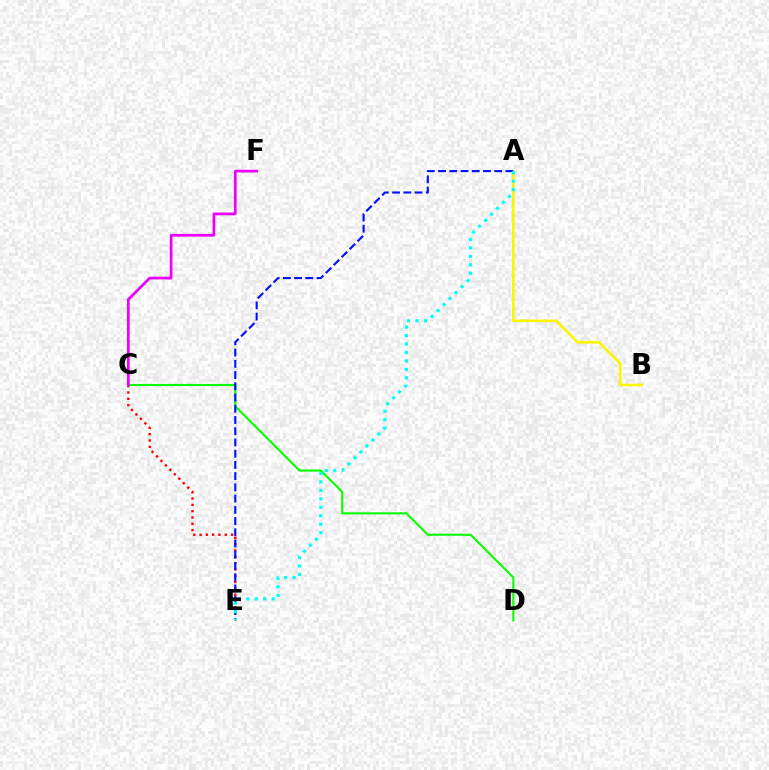{('C', 'E'): [{'color': '#ff0000', 'line_style': 'dotted', 'thickness': 1.72}], ('C', 'D'): [{'color': '#08ff00', 'line_style': 'solid', 'thickness': 1.52}], ('A', 'B'): [{'color': '#fcf500', 'line_style': 'solid', 'thickness': 1.88}], ('A', 'E'): [{'color': '#0010ff', 'line_style': 'dashed', 'thickness': 1.53}, {'color': '#00fff6', 'line_style': 'dotted', 'thickness': 2.3}], ('C', 'F'): [{'color': '#ee00ff', 'line_style': 'solid', 'thickness': 1.96}]}